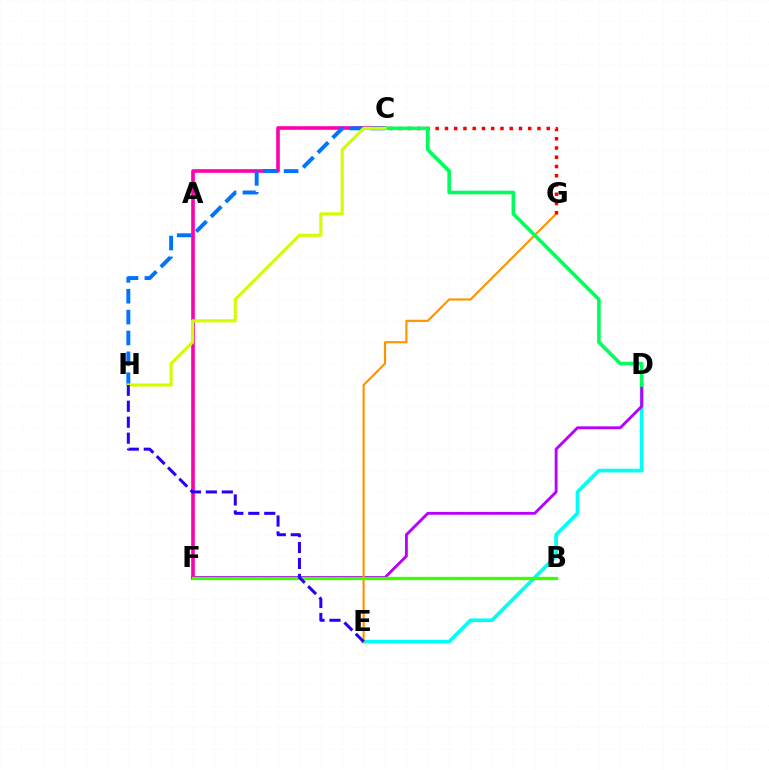{('D', 'E'): [{'color': '#00fff6', 'line_style': 'solid', 'thickness': 2.66}], ('D', 'F'): [{'color': '#b900ff', 'line_style': 'solid', 'thickness': 2.06}], ('C', 'F'): [{'color': '#ff00ac', 'line_style': 'solid', 'thickness': 2.6}], ('E', 'G'): [{'color': '#ff9400', 'line_style': 'solid', 'thickness': 1.55}], ('C', 'G'): [{'color': '#ff0000', 'line_style': 'dotted', 'thickness': 2.51}], ('C', 'H'): [{'color': '#0074ff', 'line_style': 'dashed', 'thickness': 2.83}, {'color': '#d1ff00', 'line_style': 'solid', 'thickness': 2.25}], ('C', 'D'): [{'color': '#00ff5c', 'line_style': 'solid', 'thickness': 2.6}], ('B', 'F'): [{'color': '#3dff00', 'line_style': 'solid', 'thickness': 2.39}], ('E', 'H'): [{'color': '#2500ff', 'line_style': 'dashed', 'thickness': 2.17}]}